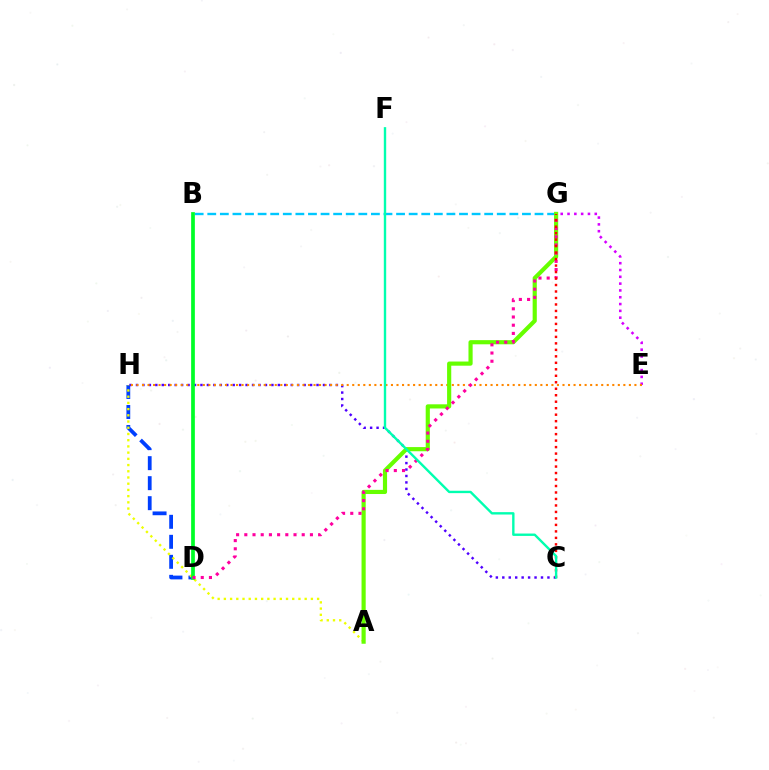{('B', 'G'): [{'color': '#00c7ff', 'line_style': 'dashed', 'thickness': 1.71}], ('E', 'G'): [{'color': '#d600ff', 'line_style': 'dotted', 'thickness': 1.85}], ('D', 'H'): [{'color': '#003fff', 'line_style': 'dashed', 'thickness': 2.72}], ('C', 'H'): [{'color': '#4f00ff', 'line_style': 'dotted', 'thickness': 1.75}], ('A', 'H'): [{'color': '#eeff00', 'line_style': 'dotted', 'thickness': 1.69}], ('E', 'H'): [{'color': '#ff8800', 'line_style': 'dotted', 'thickness': 1.5}], ('A', 'G'): [{'color': '#66ff00', 'line_style': 'solid', 'thickness': 2.99}], ('B', 'D'): [{'color': '#00ff27', 'line_style': 'solid', 'thickness': 2.68}], ('D', 'G'): [{'color': '#ff00a0', 'line_style': 'dotted', 'thickness': 2.23}], ('C', 'G'): [{'color': '#ff0000', 'line_style': 'dotted', 'thickness': 1.76}], ('C', 'F'): [{'color': '#00ffaf', 'line_style': 'solid', 'thickness': 1.72}]}